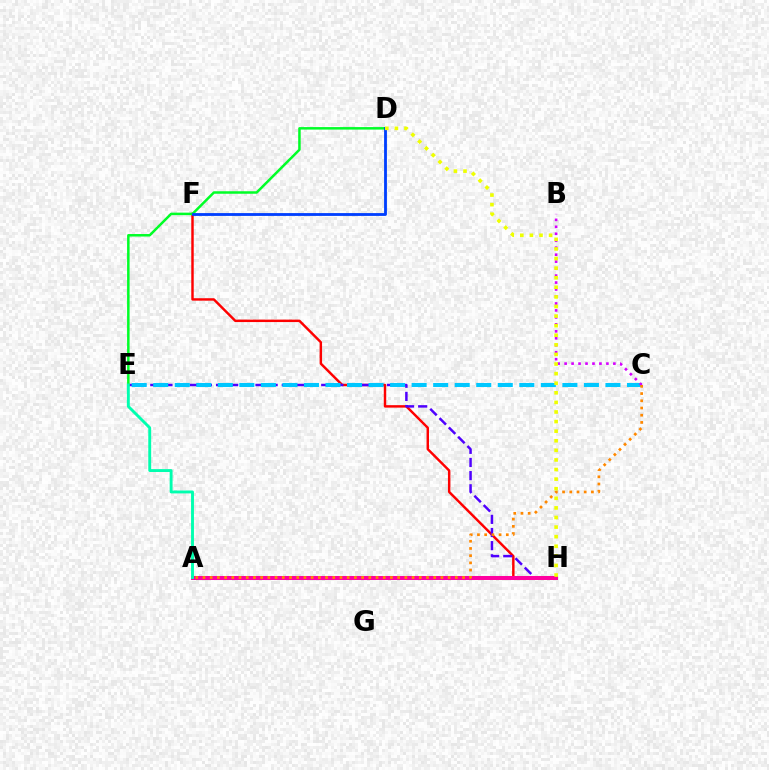{('F', 'H'): [{'color': '#ff0000', 'line_style': 'solid', 'thickness': 1.76}], ('A', 'H'): [{'color': '#66ff00', 'line_style': 'dashed', 'thickness': 2.91}, {'color': '#ff00a0', 'line_style': 'solid', 'thickness': 2.88}], ('E', 'H'): [{'color': '#4f00ff', 'line_style': 'dashed', 'thickness': 1.79}], ('C', 'E'): [{'color': '#00c7ff', 'line_style': 'dashed', 'thickness': 2.93}], ('D', 'E'): [{'color': '#00ff27', 'line_style': 'solid', 'thickness': 1.8}], ('A', 'E'): [{'color': '#00ffaf', 'line_style': 'solid', 'thickness': 2.09}], ('B', 'C'): [{'color': '#d600ff', 'line_style': 'dotted', 'thickness': 1.89}], ('D', 'F'): [{'color': '#003fff', 'line_style': 'solid', 'thickness': 2.03}], ('A', 'C'): [{'color': '#ff8800', 'line_style': 'dotted', 'thickness': 1.96}], ('D', 'H'): [{'color': '#eeff00', 'line_style': 'dotted', 'thickness': 2.61}]}